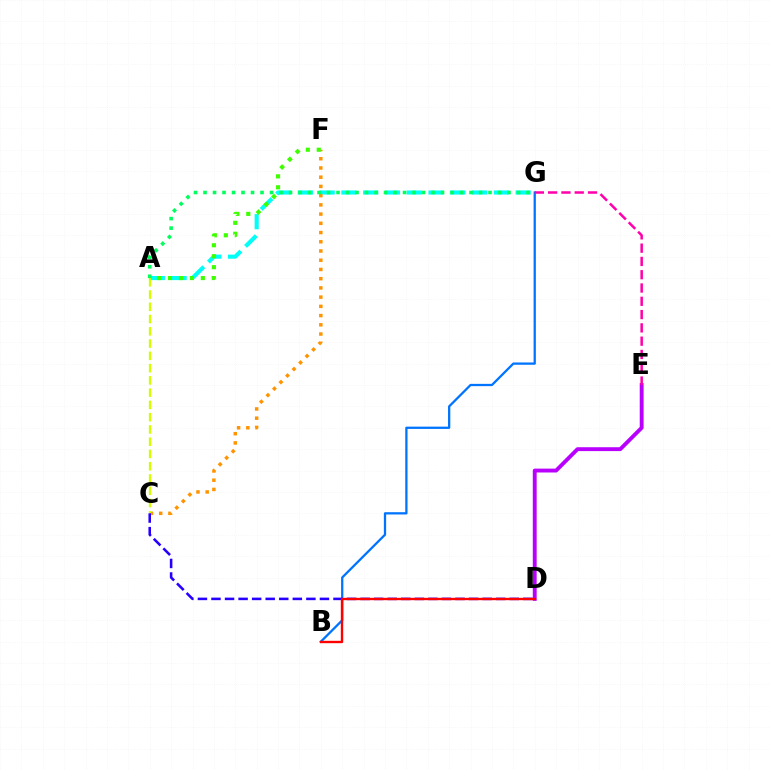{('A', 'G'): [{'color': '#00fff6', 'line_style': 'dashed', 'thickness': 2.96}, {'color': '#00ff5c', 'line_style': 'dotted', 'thickness': 2.58}], ('B', 'G'): [{'color': '#0074ff', 'line_style': 'solid', 'thickness': 1.64}], ('C', 'F'): [{'color': '#ff9400', 'line_style': 'dotted', 'thickness': 2.51}], ('A', 'C'): [{'color': '#d1ff00', 'line_style': 'dashed', 'thickness': 1.67}], ('D', 'E'): [{'color': '#b900ff', 'line_style': 'solid', 'thickness': 2.79}], ('C', 'D'): [{'color': '#2500ff', 'line_style': 'dashed', 'thickness': 1.84}], ('B', 'D'): [{'color': '#ff0000', 'line_style': 'solid', 'thickness': 1.71}], ('A', 'F'): [{'color': '#3dff00', 'line_style': 'dotted', 'thickness': 2.98}], ('E', 'G'): [{'color': '#ff00ac', 'line_style': 'dashed', 'thickness': 1.81}]}